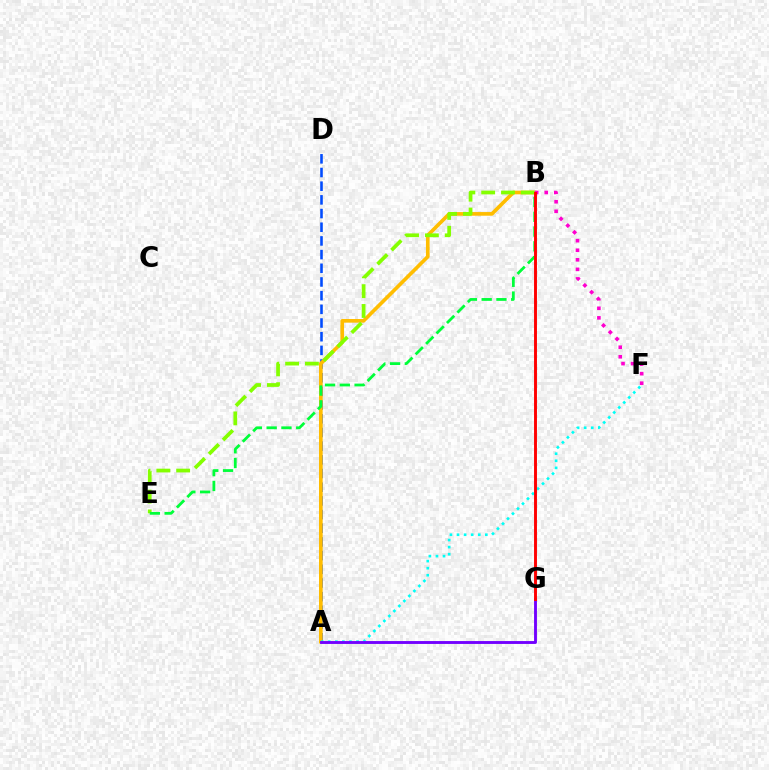{('A', 'D'): [{'color': '#004bff', 'line_style': 'dashed', 'thickness': 1.86}], ('A', 'B'): [{'color': '#ffbd00', 'line_style': 'solid', 'thickness': 2.63}], ('B', 'E'): [{'color': '#84ff00', 'line_style': 'dashed', 'thickness': 2.69}, {'color': '#00ff39', 'line_style': 'dashed', 'thickness': 2.01}], ('B', 'F'): [{'color': '#ff00cf', 'line_style': 'dotted', 'thickness': 2.6}], ('A', 'F'): [{'color': '#00fff6', 'line_style': 'dotted', 'thickness': 1.92}], ('A', 'G'): [{'color': '#7200ff', 'line_style': 'solid', 'thickness': 2.07}], ('B', 'G'): [{'color': '#ff0000', 'line_style': 'solid', 'thickness': 2.1}]}